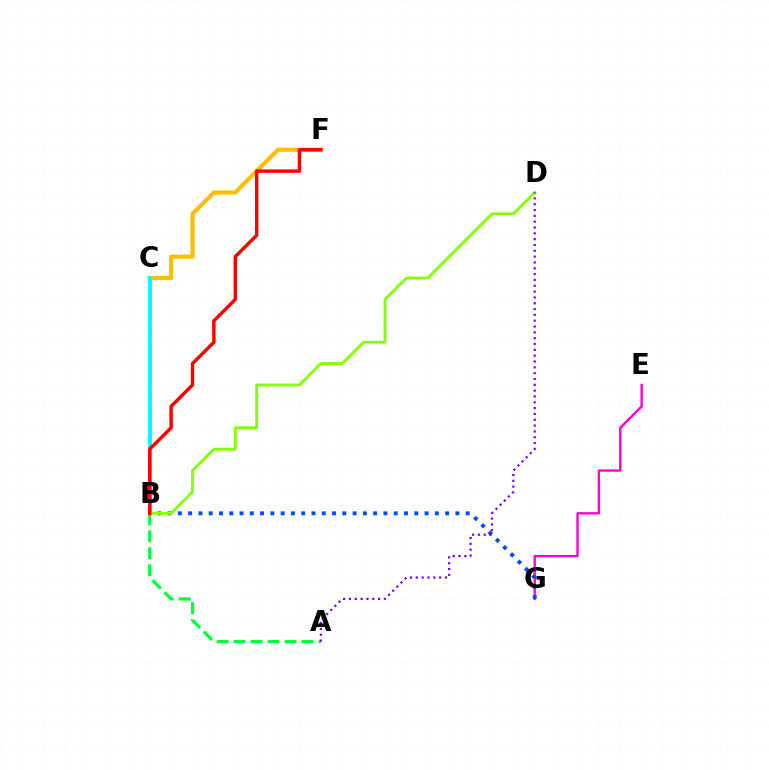{('A', 'B'): [{'color': '#00ff39', 'line_style': 'dashed', 'thickness': 2.31}], ('E', 'G'): [{'color': '#ff00cf', 'line_style': 'solid', 'thickness': 1.72}], ('C', 'F'): [{'color': '#ffbd00', 'line_style': 'solid', 'thickness': 2.99}], ('B', 'G'): [{'color': '#004bff', 'line_style': 'dotted', 'thickness': 2.79}], ('B', 'C'): [{'color': '#00fff6', 'line_style': 'solid', 'thickness': 2.84}], ('B', 'D'): [{'color': '#84ff00', 'line_style': 'solid', 'thickness': 2.06}], ('A', 'D'): [{'color': '#7200ff', 'line_style': 'dotted', 'thickness': 1.58}], ('B', 'F'): [{'color': '#ff0000', 'line_style': 'solid', 'thickness': 2.48}]}